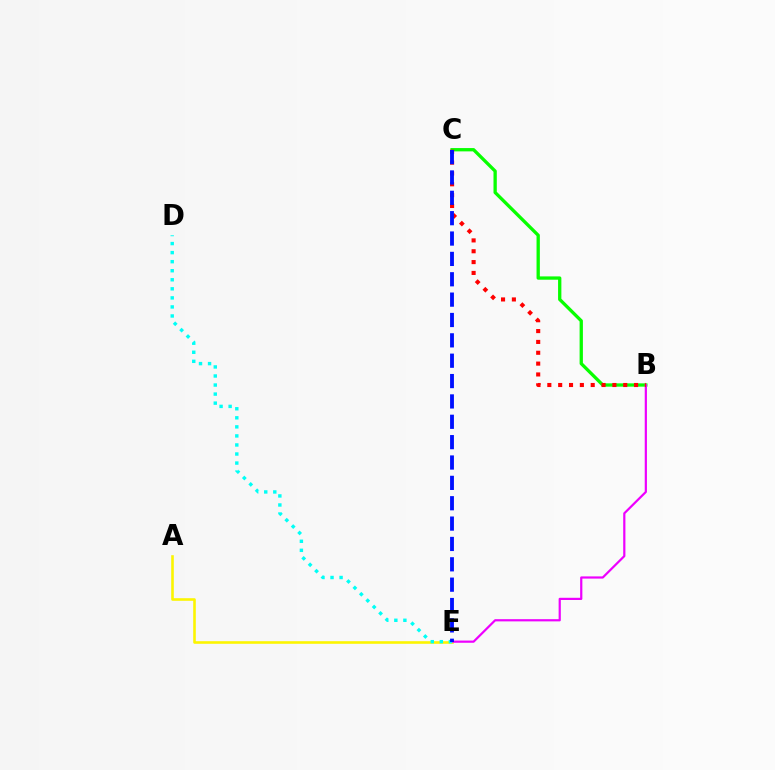{('A', 'E'): [{'color': '#fcf500', 'line_style': 'solid', 'thickness': 1.87}], ('B', 'C'): [{'color': '#08ff00', 'line_style': 'solid', 'thickness': 2.38}, {'color': '#ff0000', 'line_style': 'dotted', 'thickness': 2.95}], ('B', 'E'): [{'color': '#ee00ff', 'line_style': 'solid', 'thickness': 1.59}], ('D', 'E'): [{'color': '#00fff6', 'line_style': 'dotted', 'thickness': 2.46}], ('C', 'E'): [{'color': '#0010ff', 'line_style': 'dashed', 'thickness': 2.77}]}